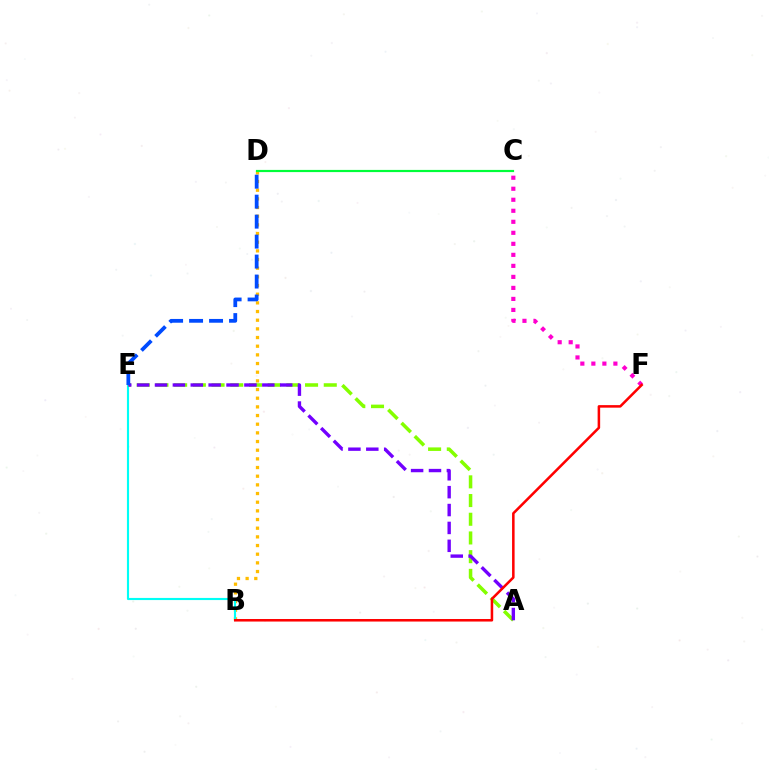{('C', 'F'): [{'color': '#ff00cf', 'line_style': 'dotted', 'thickness': 2.99}], ('B', 'D'): [{'color': '#ffbd00', 'line_style': 'dotted', 'thickness': 2.35}], ('B', 'E'): [{'color': '#00fff6', 'line_style': 'solid', 'thickness': 1.54}], ('A', 'E'): [{'color': '#84ff00', 'line_style': 'dashed', 'thickness': 2.54}, {'color': '#7200ff', 'line_style': 'dashed', 'thickness': 2.43}], ('C', 'D'): [{'color': '#00ff39', 'line_style': 'solid', 'thickness': 1.58}], ('B', 'F'): [{'color': '#ff0000', 'line_style': 'solid', 'thickness': 1.83}], ('D', 'E'): [{'color': '#004bff', 'line_style': 'dashed', 'thickness': 2.71}]}